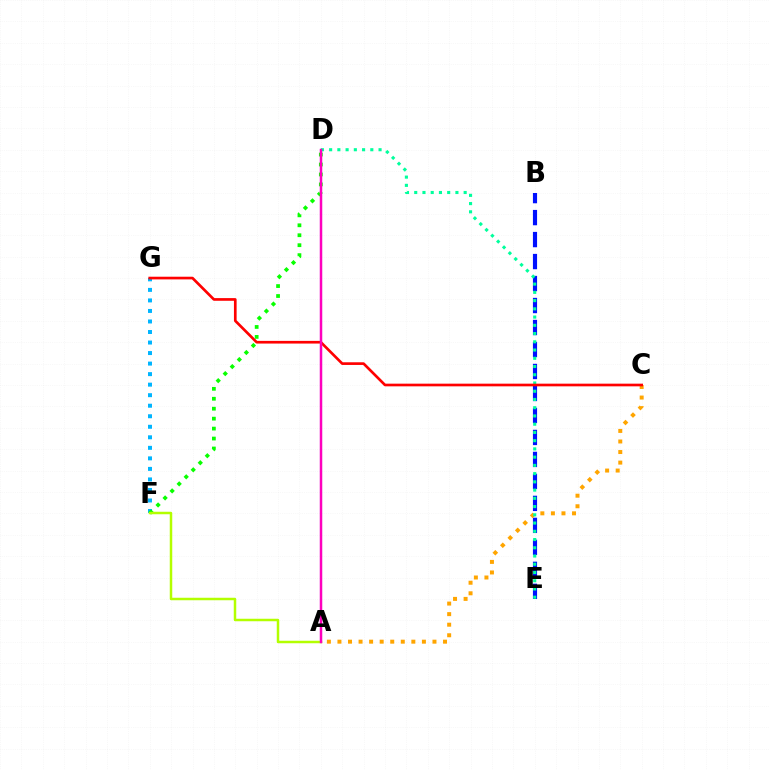{('B', 'E'): [{'color': '#0010ff', 'line_style': 'dashed', 'thickness': 2.99}], ('F', 'G'): [{'color': '#00b5ff', 'line_style': 'dotted', 'thickness': 2.86}], ('A', 'C'): [{'color': '#ffa500', 'line_style': 'dotted', 'thickness': 2.87}], ('D', 'E'): [{'color': '#00ff9d', 'line_style': 'dotted', 'thickness': 2.24}], ('C', 'G'): [{'color': '#ff0000', 'line_style': 'solid', 'thickness': 1.93}], ('A', 'D'): [{'color': '#9b00ff', 'line_style': 'solid', 'thickness': 1.52}, {'color': '#ff00bd', 'line_style': 'solid', 'thickness': 1.72}], ('D', 'F'): [{'color': '#08ff00', 'line_style': 'dotted', 'thickness': 2.7}], ('A', 'F'): [{'color': '#b3ff00', 'line_style': 'solid', 'thickness': 1.79}]}